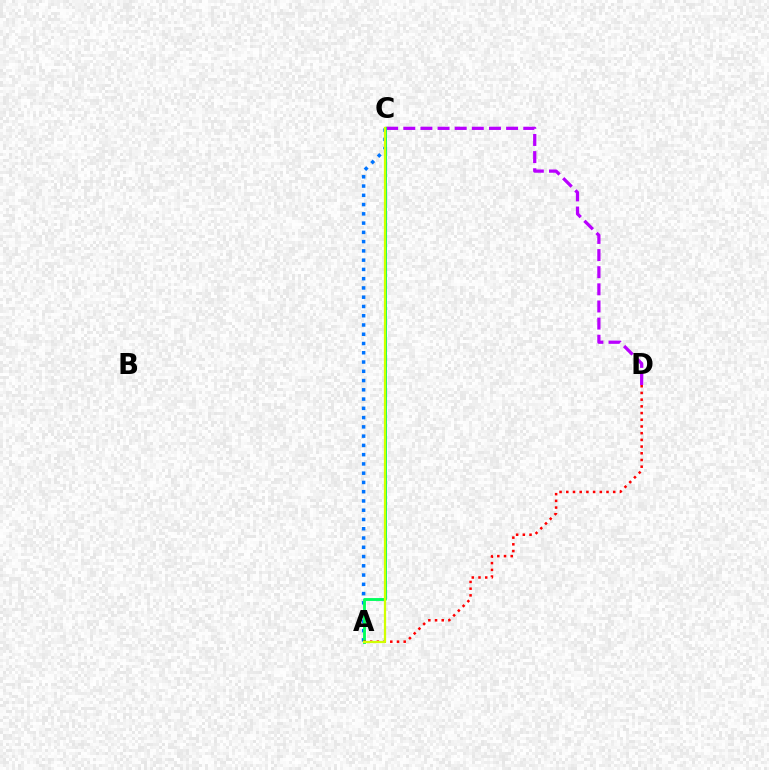{('C', 'D'): [{'color': '#b900ff', 'line_style': 'dashed', 'thickness': 2.33}], ('A', 'C'): [{'color': '#0074ff', 'line_style': 'dotted', 'thickness': 2.52}, {'color': '#00ff5c', 'line_style': 'solid', 'thickness': 2.06}, {'color': '#d1ff00', 'line_style': 'solid', 'thickness': 1.62}], ('A', 'D'): [{'color': '#ff0000', 'line_style': 'dotted', 'thickness': 1.82}]}